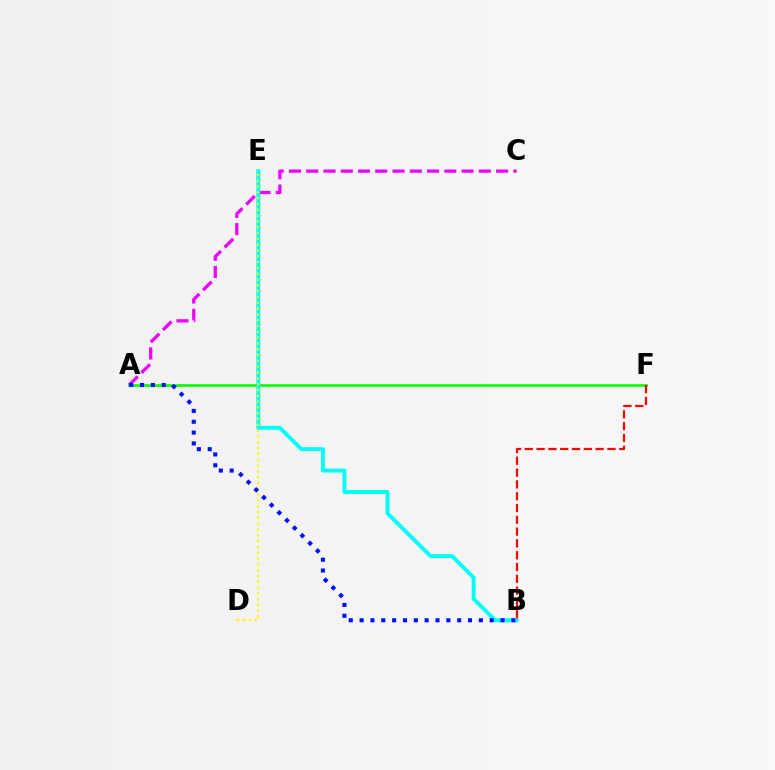{('A', 'F'): [{'color': '#08ff00', 'line_style': 'solid', 'thickness': 1.91}], ('A', 'C'): [{'color': '#ee00ff', 'line_style': 'dashed', 'thickness': 2.35}], ('B', 'E'): [{'color': '#00fff6', 'line_style': 'solid', 'thickness': 2.82}], ('D', 'E'): [{'color': '#fcf500', 'line_style': 'dotted', 'thickness': 1.58}], ('B', 'F'): [{'color': '#ff0000', 'line_style': 'dashed', 'thickness': 1.6}], ('A', 'B'): [{'color': '#0010ff', 'line_style': 'dotted', 'thickness': 2.95}]}